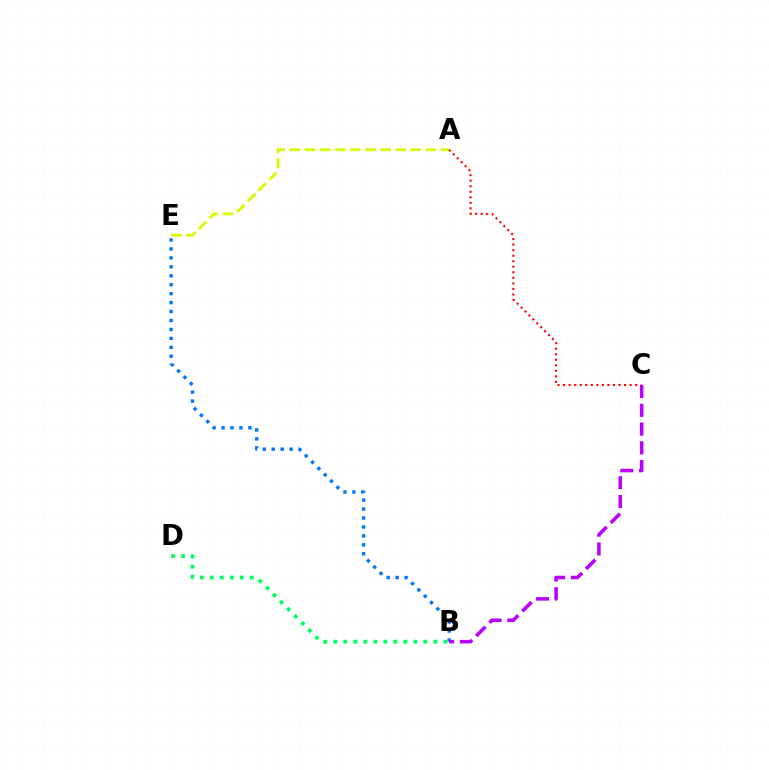{('B', 'E'): [{'color': '#0074ff', 'line_style': 'dotted', 'thickness': 2.43}], ('A', 'E'): [{'color': '#d1ff00', 'line_style': 'dashed', 'thickness': 2.06}], ('A', 'C'): [{'color': '#ff0000', 'line_style': 'dotted', 'thickness': 1.5}], ('B', 'D'): [{'color': '#00ff5c', 'line_style': 'dotted', 'thickness': 2.72}], ('B', 'C'): [{'color': '#b900ff', 'line_style': 'dashed', 'thickness': 2.55}]}